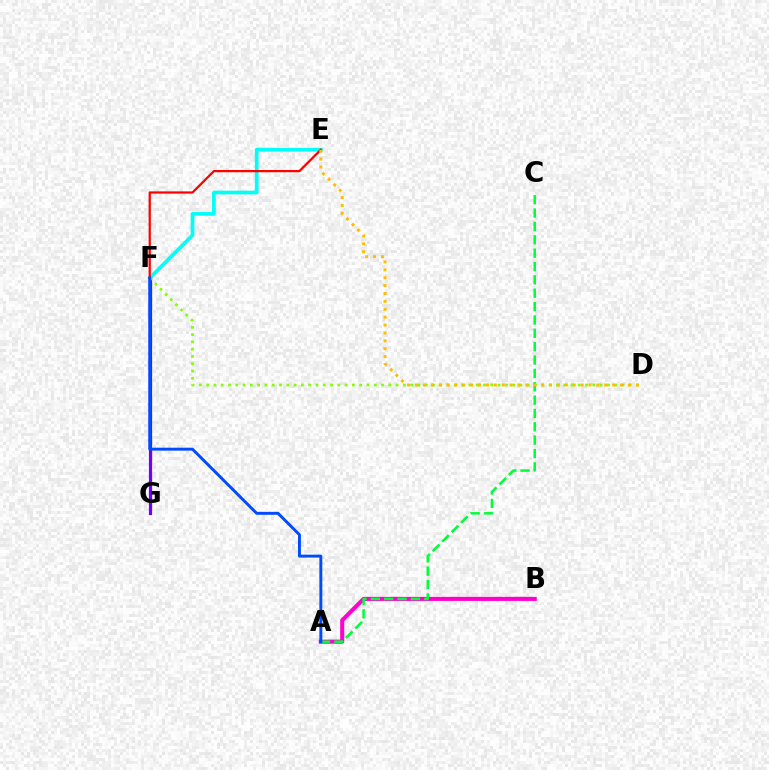{('F', 'G'): [{'color': '#7200ff', 'line_style': 'solid', 'thickness': 2.32}], ('A', 'B'): [{'color': '#ff00cf', 'line_style': 'solid', 'thickness': 2.92}], ('D', 'F'): [{'color': '#84ff00', 'line_style': 'dotted', 'thickness': 1.98}], ('E', 'F'): [{'color': '#00fff6', 'line_style': 'solid', 'thickness': 2.66}, {'color': '#ff0000', 'line_style': 'solid', 'thickness': 1.61}], ('A', 'C'): [{'color': '#00ff39', 'line_style': 'dashed', 'thickness': 1.81}], ('D', 'E'): [{'color': '#ffbd00', 'line_style': 'dotted', 'thickness': 2.14}], ('A', 'F'): [{'color': '#004bff', 'line_style': 'solid', 'thickness': 2.1}]}